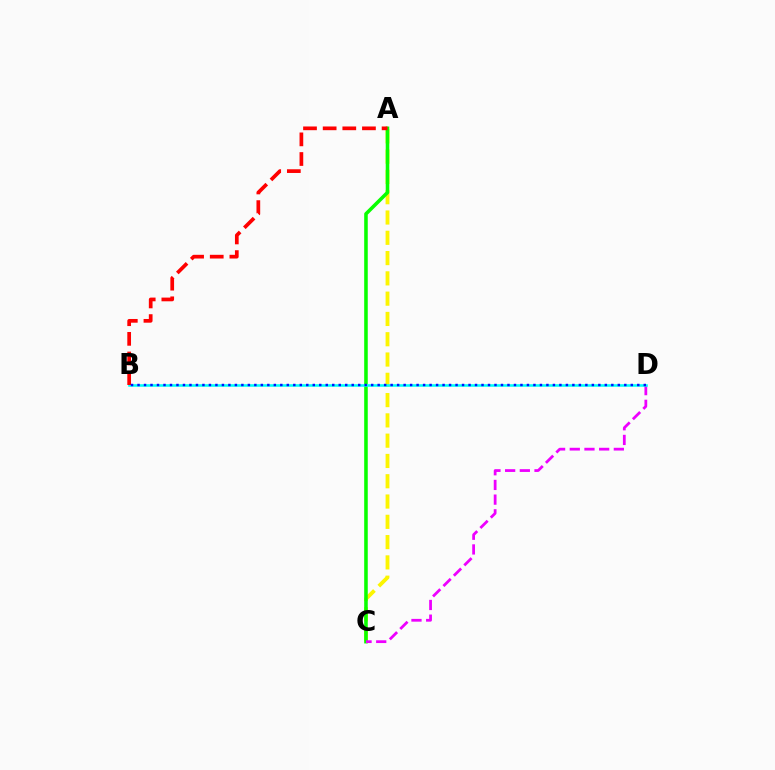{('A', 'C'): [{'color': '#fcf500', 'line_style': 'dashed', 'thickness': 2.76}, {'color': '#08ff00', 'line_style': 'solid', 'thickness': 2.56}], ('C', 'D'): [{'color': '#ee00ff', 'line_style': 'dashed', 'thickness': 2.0}], ('B', 'D'): [{'color': '#00fff6', 'line_style': 'solid', 'thickness': 1.85}, {'color': '#0010ff', 'line_style': 'dotted', 'thickness': 1.76}], ('A', 'B'): [{'color': '#ff0000', 'line_style': 'dashed', 'thickness': 2.67}]}